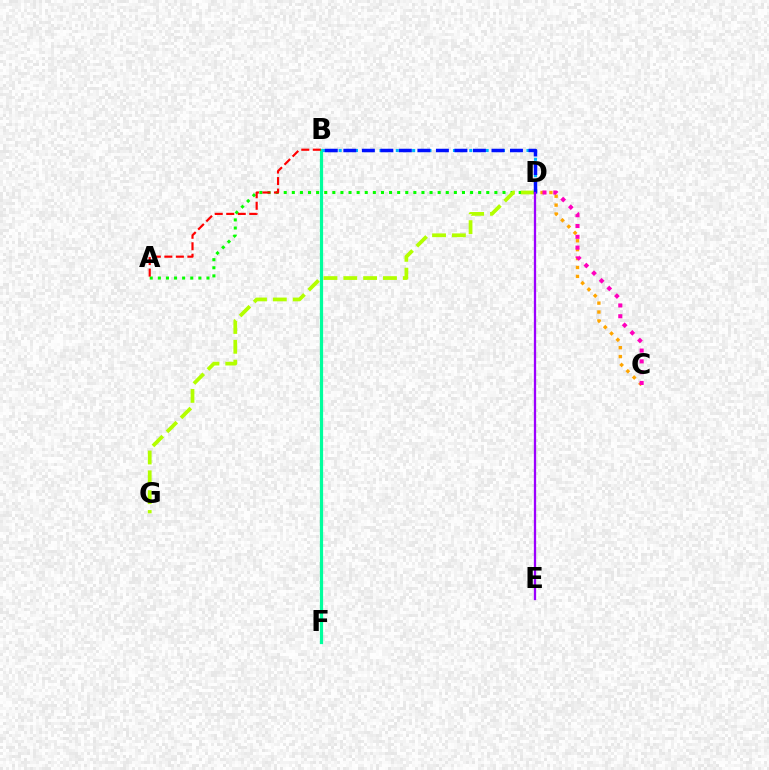{('A', 'D'): [{'color': '#08ff00', 'line_style': 'dotted', 'thickness': 2.2}], ('C', 'D'): [{'color': '#ffa500', 'line_style': 'dotted', 'thickness': 2.42}, {'color': '#ff00bd', 'line_style': 'dotted', 'thickness': 2.93}], ('B', 'F'): [{'color': '#00ff9d', 'line_style': 'solid', 'thickness': 2.31}], ('D', 'G'): [{'color': '#b3ff00', 'line_style': 'dashed', 'thickness': 2.69}], ('B', 'D'): [{'color': '#00b5ff', 'line_style': 'dotted', 'thickness': 2.22}, {'color': '#0010ff', 'line_style': 'dashed', 'thickness': 2.52}], ('A', 'B'): [{'color': '#ff0000', 'line_style': 'dashed', 'thickness': 1.56}], ('D', 'E'): [{'color': '#9b00ff', 'line_style': 'solid', 'thickness': 1.64}]}